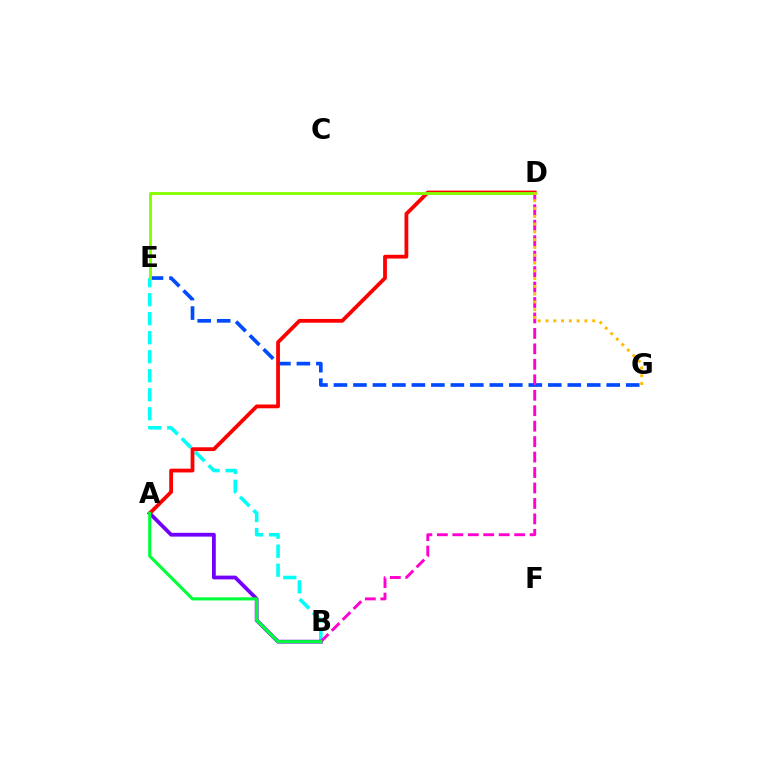{('E', 'G'): [{'color': '#004bff', 'line_style': 'dashed', 'thickness': 2.65}], ('B', 'E'): [{'color': '#00fff6', 'line_style': 'dashed', 'thickness': 2.58}], ('A', 'B'): [{'color': '#7200ff', 'line_style': 'solid', 'thickness': 2.71}, {'color': '#00ff39', 'line_style': 'solid', 'thickness': 2.24}], ('B', 'D'): [{'color': '#ff00cf', 'line_style': 'dashed', 'thickness': 2.1}], ('A', 'D'): [{'color': '#ff0000', 'line_style': 'solid', 'thickness': 2.72}], ('D', 'E'): [{'color': '#84ff00', 'line_style': 'solid', 'thickness': 2.07}], ('D', 'G'): [{'color': '#ffbd00', 'line_style': 'dotted', 'thickness': 2.11}]}